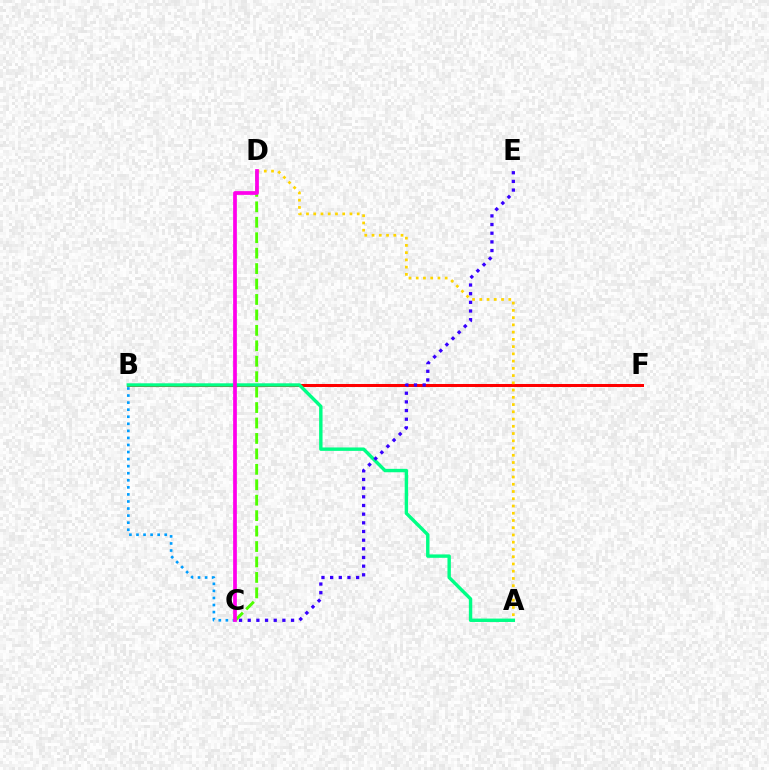{('B', 'F'): [{'color': '#ff0000', 'line_style': 'solid', 'thickness': 2.18}], ('A', 'D'): [{'color': '#ffd500', 'line_style': 'dotted', 'thickness': 1.97}], ('B', 'C'): [{'color': '#009eff', 'line_style': 'dotted', 'thickness': 1.92}], ('C', 'D'): [{'color': '#4fff00', 'line_style': 'dashed', 'thickness': 2.1}, {'color': '#ff00ed', 'line_style': 'solid', 'thickness': 2.69}], ('A', 'B'): [{'color': '#00ff86', 'line_style': 'solid', 'thickness': 2.45}], ('C', 'E'): [{'color': '#3700ff', 'line_style': 'dotted', 'thickness': 2.35}]}